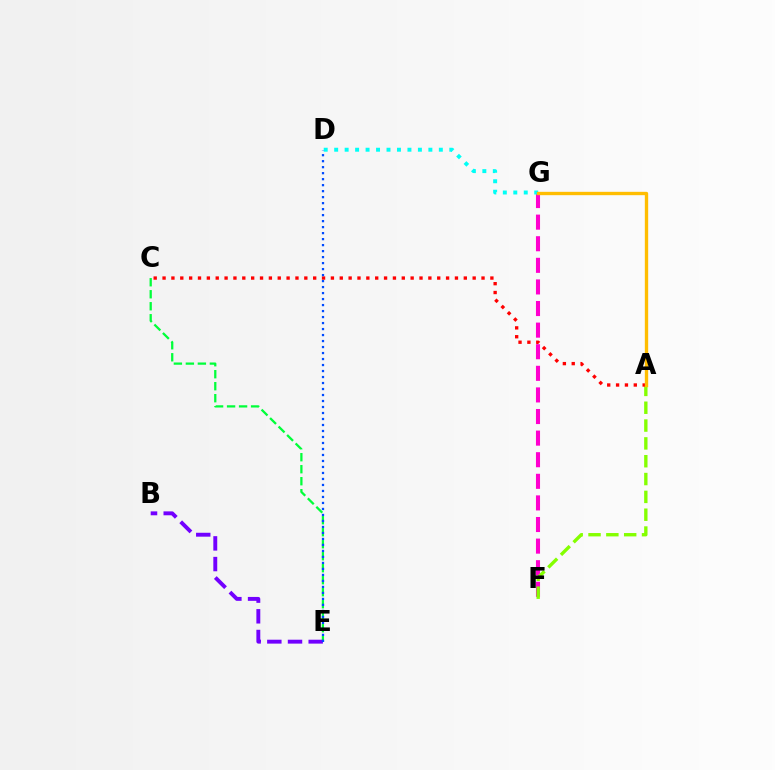{('F', 'G'): [{'color': '#ff00cf', 'line_style': 'dashed', 'thickness': 2.93}], ('A', 'F'): [{'color': '#84ff00', 'line_style': 'dashed', 'thickness': 2.42}], ('D', 'G'): [{'color': '#00fff6', 'line_style': 'dotted', 'thickness': 2.84}], ('C', 'E'): [{'color': '#00ff39', 'line_style': 'dashed', 'thickness': 1.63}], ('B', 'E'): [{'color': '#7200ff', 'line_style': 'dashed', 'thickness': 2.81}], ('A', 'C'): [{'color': '#ff0000', 'line_style': 'dotted', 'thickness': 2.41}], ('A', 'G'): [{'color': '#ffbd00', 'line_style': 'solid', 'thickness': 2.41}], ('D', 'E'): [{'color': '#004bff', 'line_style': 'dotted', 'thickness': 1.63}]}